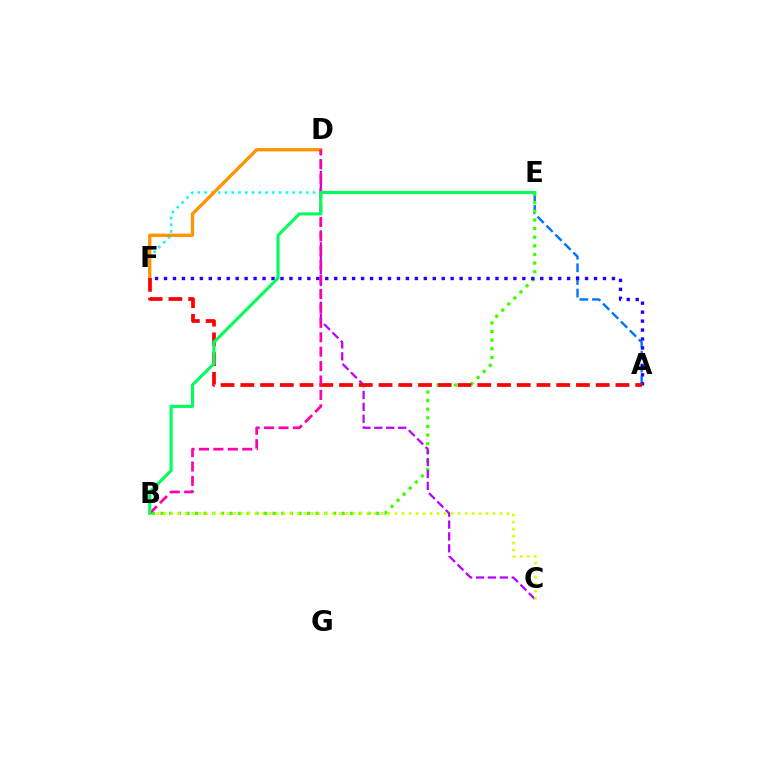{('E', 'F'): [{'color': '#00fff6', 'line_style': 'dotted', 'thickness': 1.84}], ('A', 'E'): [{'color': '#0074ff', 'line_style': 'dashed', 'thickness': 1.72}], ('D', 'F'): [{'color': '#ff9400', 'line_style': 'solid', 'thickness': 2.38}], ('B', 'E'): [{'color': '#3dff00', 'line_style': 'dotted', 'thickness': 2.34}, {'color': '#00ff5c', 'line_style': 'solid', 'thickness': 2.23}], ('C', 'D'): [{'color': '#b900ff', 'line_style': 'dashed', 'thickness': 1.61}], ('A', 'F'): [{'color': '#2500ff', 'line_style': 'dotted', 'thickness': 2.43}, {'color': '#ff0000', 'line_style': 'dashed', 'thickness': 2.68}], ('B', 'C'): [{'color': '#d1ff00', 'line_style': 'dotted', 'thickness': 1.9}], ('B', 'D'): [{'color': '#ff00ac', 'line_style': 'dashed', 'thickness': 1.96}]}